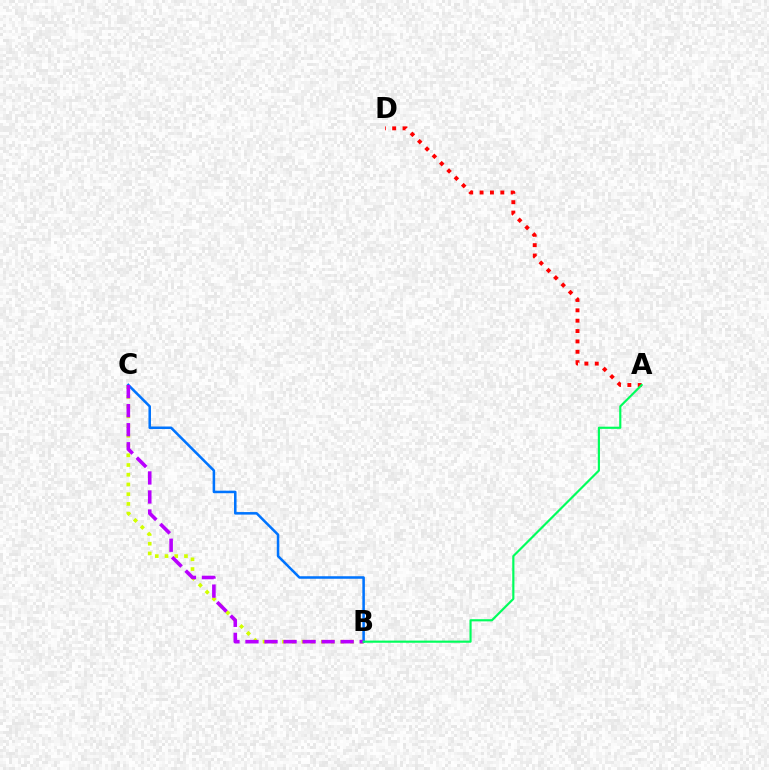{('B', 'C'): [{'color': '#d1ff00', 'line_style': 'dotted', 'thickness': 2.64}, {'color': '#0074ff', 'line_style': 'solid', 'thickness': 1.82}, {'color': '#b900ff', 'line_style': 'dashed', 'thickness': 2.59}], ('A', 'D'): [{'color': '#ff0000', 'line_style': 'dotted', 'thickness': 2.82}], ('A', 'B'): [{'color': '#00ff5c', 'line_style': 'solid', 'thickness': 1.56}]}